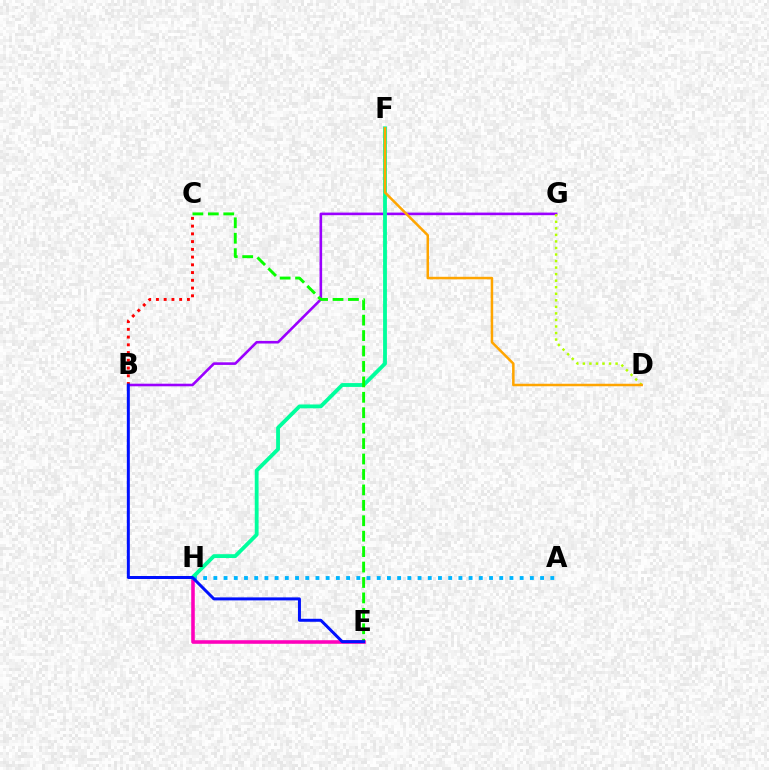{('A', 'H'): [{'color': '#00b5ff', 'line_style': 'dotted', 'thickness': 2.77}], ('B', 'G'): [{'color': '#9b00ff', 'line_style': 'solid', 'thickness': 1.87}], ('E', 'H'): [{'color': '#ff00bd', 'line_style': 'solid', 'thickness': 2.57}], ('F', 'H'): [{'color': '#00ff9d', 'line_style': 'solid', 'thickness': 2.76}], ('B', 'C'): [{'color': '#ff0000', 'line_style': 'dotted', 'thickness': 2.1}], ('C', 'E'): [{'color': '#08ff00', 'line_style': 'dashed', 'thickness': 2.1}], ('B', 'E'): [{'color': '#0010ff', 'line_style': 'solid', 'thickness': 2.15}], ('D', 'G'): [{'color': '#b3ff00', 'line_style': 'dotted', 'thickness': 1.78}], ('D', 'F'): [{'color': '#ffa500', 'line_style': 'solid', 'thickness': 1.81}]}